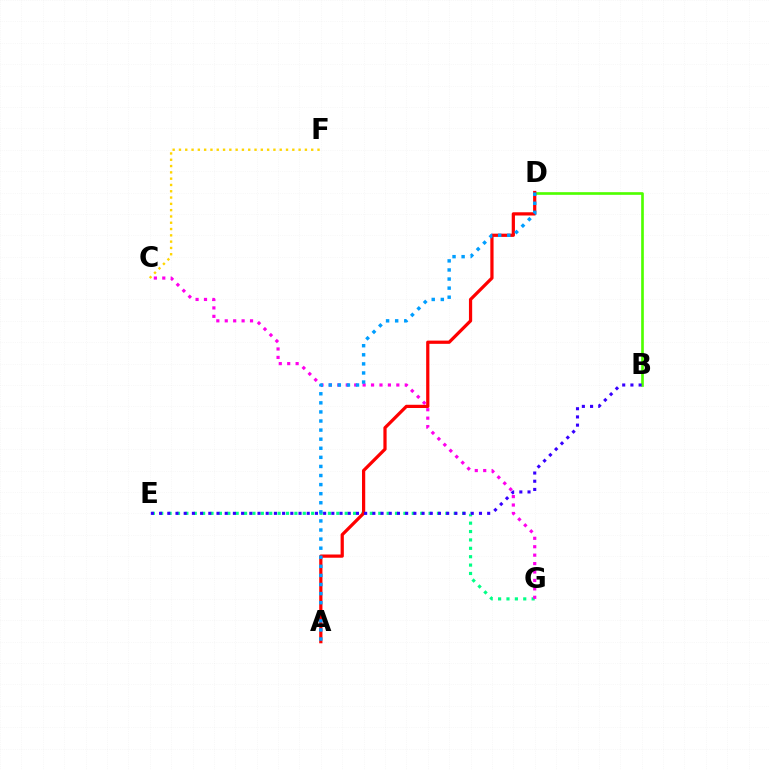{('B', 'D'): [{'color': '#4fff00', 'line_style': 'solid', 'thickness': 1.92}], ('C', 'F'): [{'color': '#ffd500', 'line_style': 'dotted', 'thickness': 1.71}], ('E', 'G'): [{'color': '#00ff86', 'line_style': 'dotted', 'thickness': 2.28}], ('A', 'D'): [{'color': '#ff0000', 'line_style': 'solid', 'thickness': 2.32}, {'color': '#009eff', 'line_style': 'dotted', 'thickness': 2.47}], ('C', 'G'): [{'color': '#ff00ed', 'line_style': 'dotted', 'thickness': 2.29}], ('B', 'E'): [{'color': '#3700ff', 'line_style': 'dotted', 'thickness': 2.23}]}